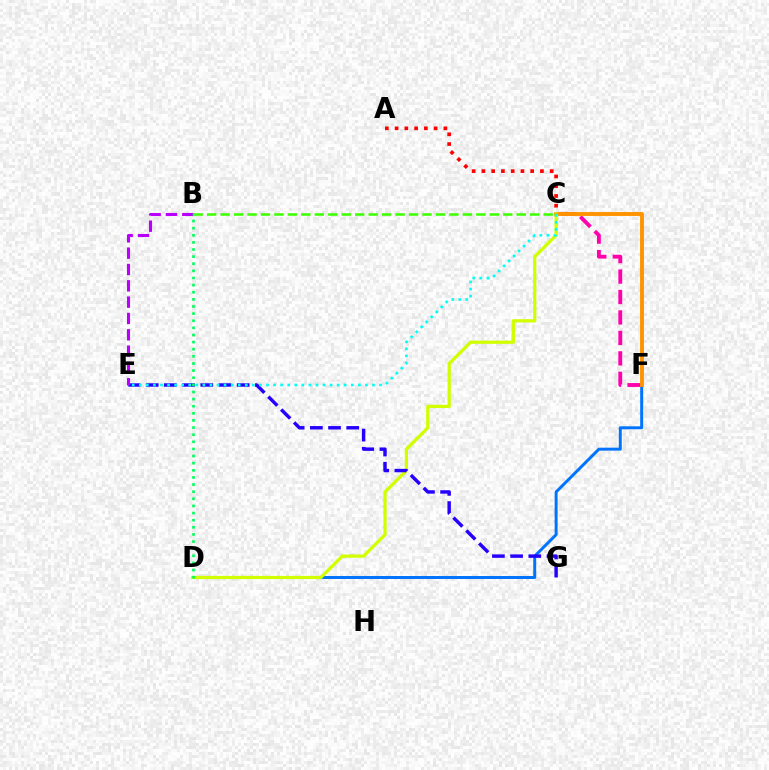{('C', 'F'): [{'color': '#ff00ac', 'line_style': 'dashed', 'thickness': 2.78}, {'color': '#ff9400', 'line_style': 'solid', 'thickness': 2.8}], ('D', 'F'): [{'color': '#0074ff', 'line_style': 'solid', 'thickness': 2.13}], ('C', 'D'): [{'color': '#d1ff00', 'line_style': 'solid', 'thickness': 2.34}], ('A', 'C'): [{'color': '#ff0000', 'line_style': 'dotted', 'thickness': 2.65}], ('E', 'G'): [{'color': '#2500ff', 'line_style': 'dashed', 'thickness': 2.47}], ('B', 'E'): [{'color': '#b900ff', 'line_style': 'dashed', 'thickness': 2.22}], ('B', 'C'): [{'color': '#3dff00', 'line_style': 'dashed', 'thickness': 1.83}], ('C', 'E'): [{'color': '#00fff6', 'line_style': 'dotted', 'thickness': 1.92}], ('B', 'D'): [{'color': '#00ff5c', 'line_style': 'dotted', 'thickness': 1.94}]}